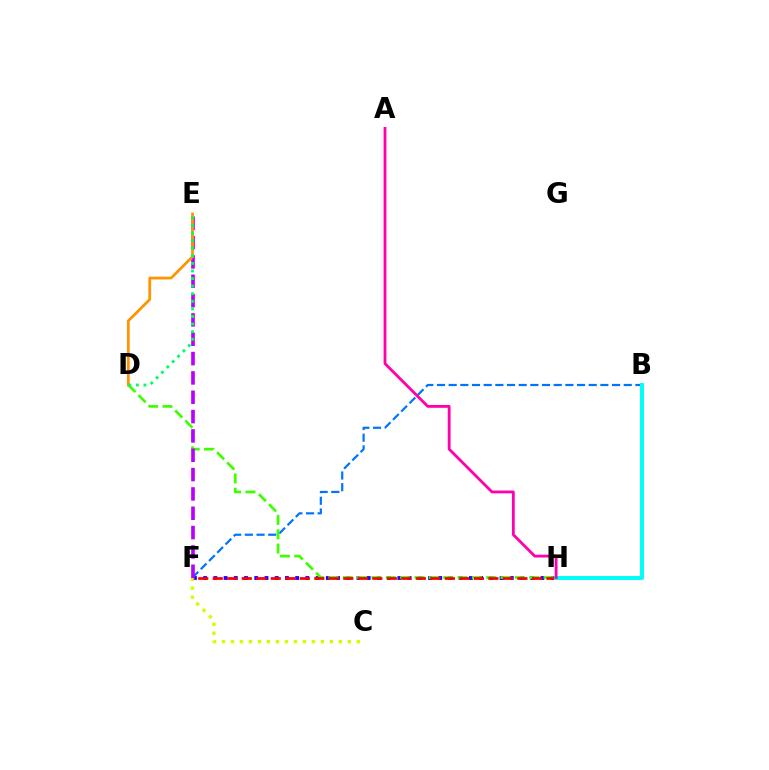{('F', 'H'): [{'color': '#2500ff', 'line_style': 'dotted', 'thickness': 2.78}, {'color': '#ff0000', 'line_style': 'dashed', 'thickness': 1.97}], ('B', 'F'): [{'color': '#0074ff', 'line_style': 'dashed', 'thickness': 1.59}], ('D', 'H'): [{'color': '#3dff00', 'line_style': 'dashed', 'thickness': 1.95}], ('C', 'F'): [{'color': '#d1ff00', 'line_style': 'dotted', 'thickness': 2.44}], ('E', 'F'): [{'color': '#b900ff', 'line_style': 'dashed', 'thickness': 2.63}], ('D', 'E'): [{'color': '#ff9400', 'line_style': 'solid', 'thickness': 1.99}, {'color': '#00ff5c', 'line_style': 'dotted', 'thickness': 2.06}], ('B', 'H'): [{'color': '#00fff6', 'line_style': 'solid', 'thickness': 2.86}], ('A', 'H'): [{'color': '#ff00ac', 'line_style': 'solid', 'thickness': 2.02}]}